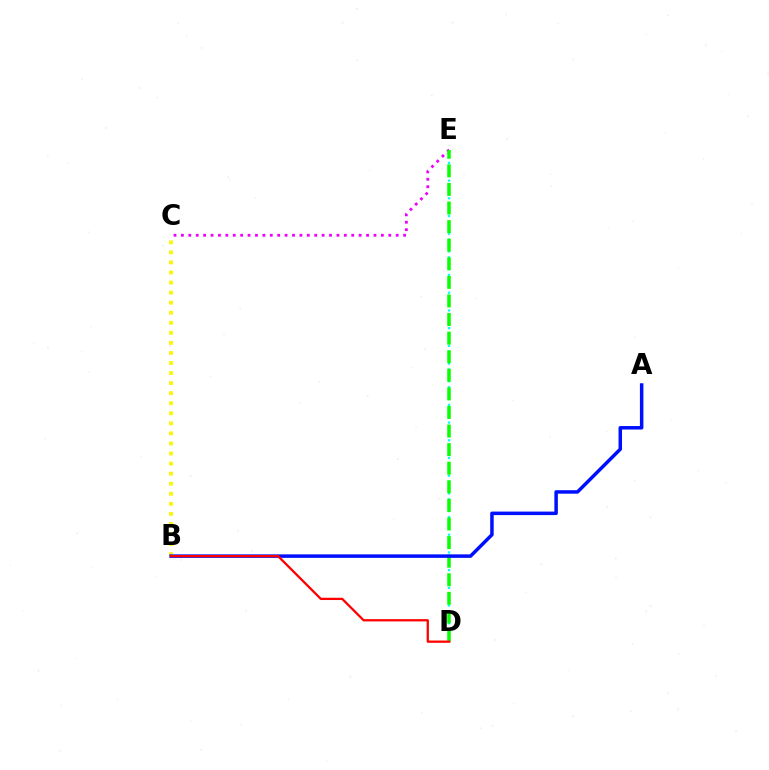{('D', 'E'): [{'color': '#00fff6', 'line_style': 'dotted', 'thickness': 1.6}, {'color': '#08ff00', 'line_style': 'dashed', 'thickness': 2.52}], ('C', 'E'): [{'color': '#ee00ff', 'line_style': 'dotted', 'thickness': 2.01}], ('B', 'C'): [{'color': '#fcf500', 'line_style': 'dotted', 'thickness': 2.73}], ('A', 'B'): [{'color': '#0010ff', 'line_style': 'solid', 'thickness': 2.52}], ('B', 'D'): [{'color': '#ff0000', 'line_style': 'solid', 'thickness': 1.64}]}